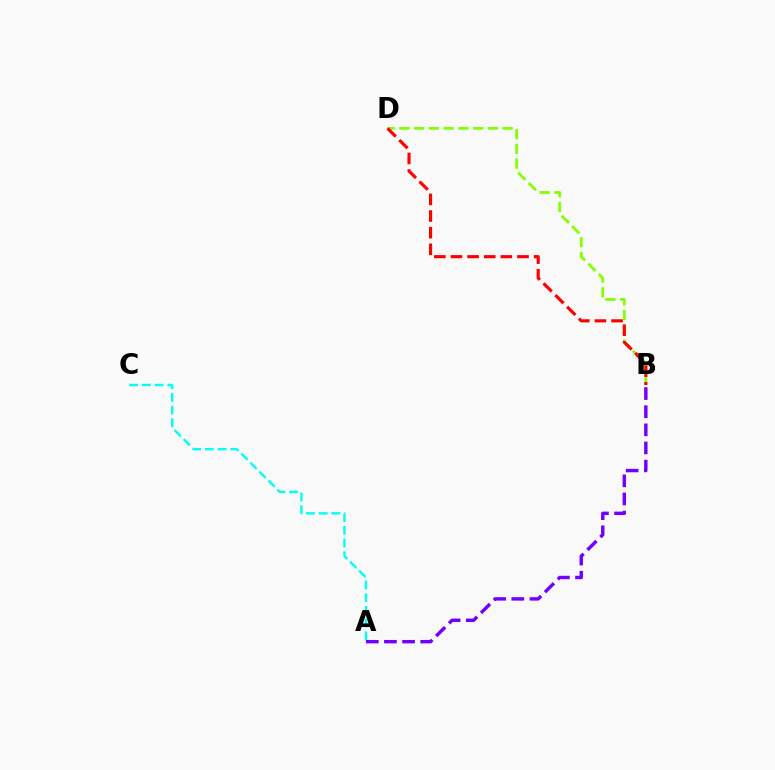{('A', 'C'): [{'color': '#00fff6', 'line_style': 'dashed', 'thickness': 1.73}], ('B', 'D'): [{'color': '#84ff00', 'line_style': 'dashed', 'thickness': 2.0}, {'color': '#ff0000', 'line_style': 'dashed', 'thickness': 2.26}], ('A', 'B'): [{'color': '#7200ff', 'line_style': 'dashed', 'thickness': 2.46}]}